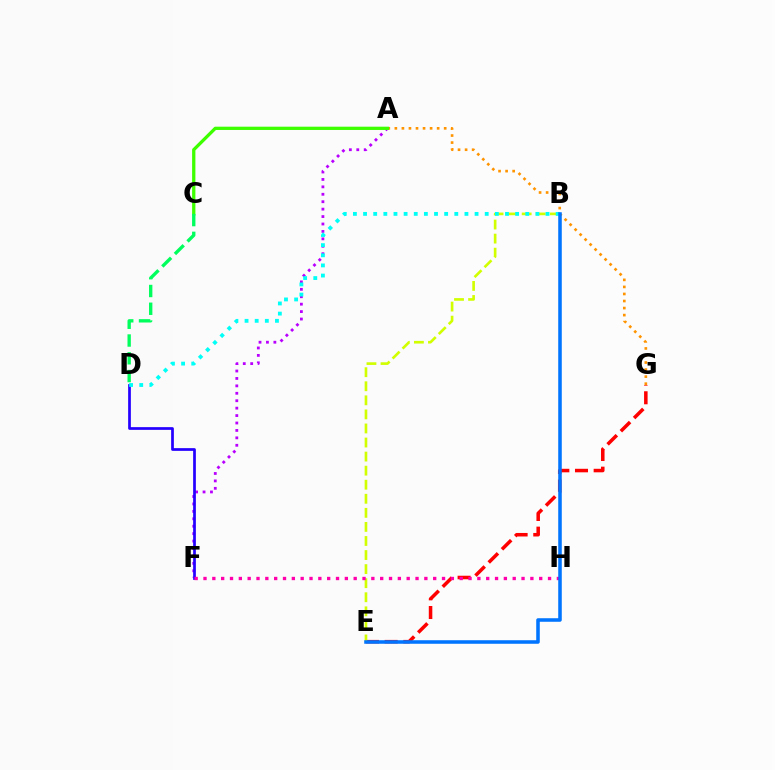{('A', 'F'): [{'color': '#b900ff', 'line_style': 'dotted', 'thickness': 2.02}], ('A', 'G'): [{'color': '#ff9400', 'line_style': 'dotted', 'thickness': 1.91}], ('D', 'F'): [{'color': '#2500ff', 'line_style': 'solid', 'thickness': 1.96}], ('E', 'G'): [{'color': '#ff0000', 'line_style': 'dashed', 'thickness': 2.54}], ('A', 'C'): [{'color': '#3dff00', 'line_style': 'solid', 'thickness': 2.36}], ('B', 'E'): [{'color': '#d1ff00', 'line_style': 'dashed', 'thickness': 1.91}, {'color': '#0074ff', 'line_style': 'solid', 'thickness': 2.55}], ('C', 'D'): [{'color': '#00ff5c', 'line_style': 'dashed', 'thickness': 2.41}], ('B', 'D'): [{'color': '#00fff6', 'line_style': 'dotted', 'thickness': 2.75}], ('F', 'H'): [{'color': '#ff00ac', 'line_style': 'dotted', 'thickness': 2.4}]}